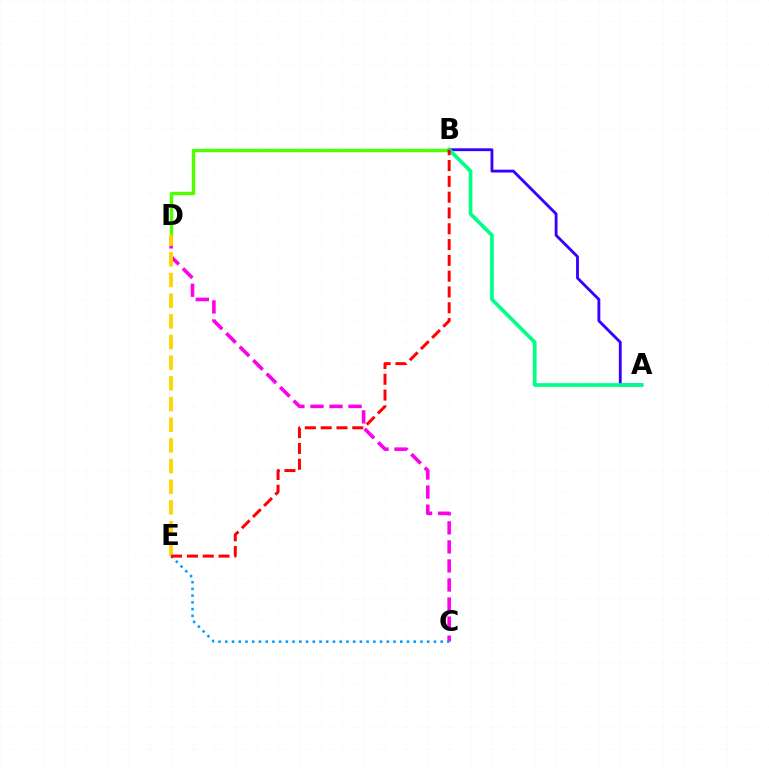{('B', 'D'): [{'color': '#4fff00', 'line_style': 'solid', 'thickness': 2.46}], ('A', 'B'): [{'color': '#3700ff', 'line_style': 'solid', 'thickness': 2.05}, {'color': '#00ff86', 'line_style': 'solid', 'thickness': 2.66}], ('C', 'D'): [{'color': '#ff00ed', 'line_style': 'dashed', 'thickness': 2.59}], ('C', 'E'): [{'color': '#009eff', 'line_style': 'dotted', 'thickness': 1.83}], ('D', 'E'): [{'color': '#ffd500', 'line_style': 'dashed', 'thickness': 2.81}], ('B', 'E'): [{'color': '#ff0000', 'line_style': 'dashed', 'thickness': 2.15}]}